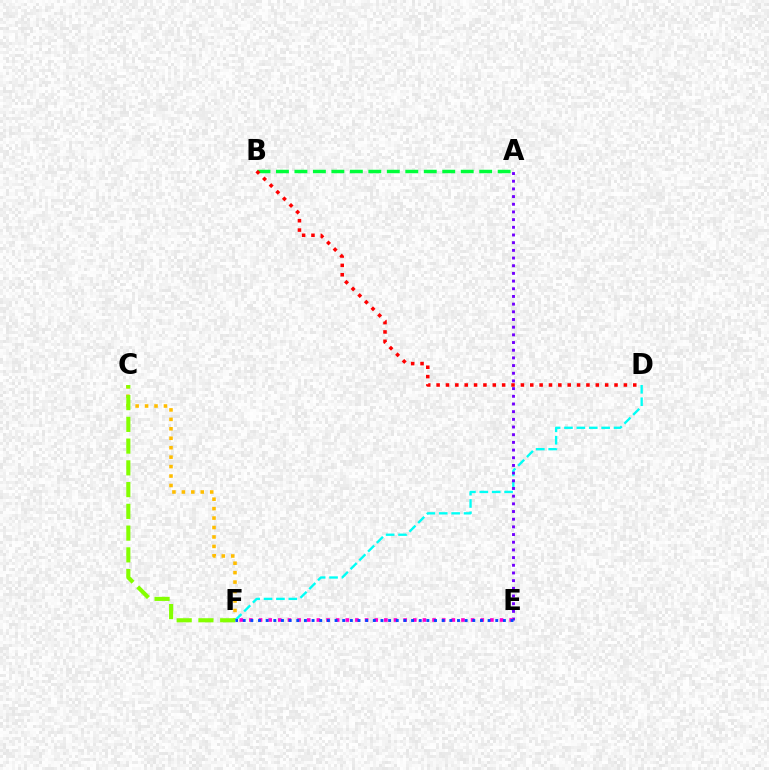{('C', 'F'): [{'color': '#ffbd00', 'line_style': 'dotted', 'thickness': 2.57}, {'color': '#84ff00', 'line_style': 'dashed', 'thickness': 2.95}], ('D', 'F'): [{'color': '#00fff6', 'line_style': 'dashed', 'thickness': 1.68}], ('A', 'E'): [{'color': '#7200ff', 'line_style': 'dotted', 'thickness': 2.09}], ('E', 'F'): [{'color': '#ff00cf', 'line_style': 'dotted', 'thickness': 2.62}, {'color': '#004bff', 'line_style': 'dotted', 'thickness': 2.08}], ('A', 'B'): [{'color': '#00ff39', 'line_style': 'dashed', 'thickness': 2.51}], ('B', 'D'): [{'color': '#ff0000', 'line_style': 'dotted', 'thickness': 2.54}]}